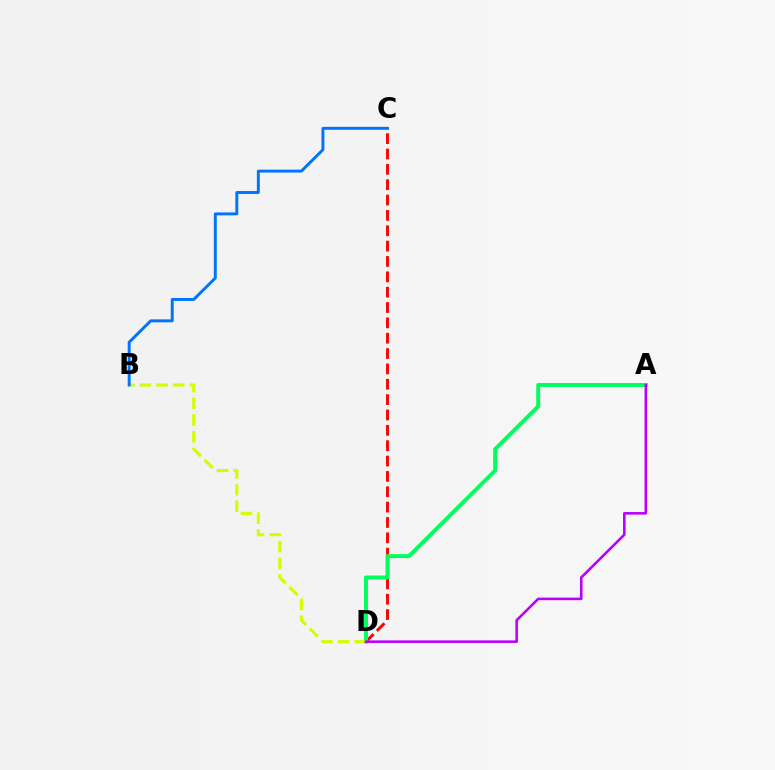{('C', 'D'): [{'color': '#ff0000', 'line_style': 'dashed', 'thickness': 2.09}], ('A', 'D'): [{'color': '#00ff5c', 'line_style': 'solid', 'thickness': 2.83}, {'color': '#b900ff', 'line_style': 'solid', 'thickness': 1.86}], ('B', 'D'): [{'color': '#d1ff00', 'line_style': 'dashed', 'thickness': 2.27}], ('B', 'C'): [{'color': '#0074ff', 'line_style': 'solid', 'thickness': 2.12}]}